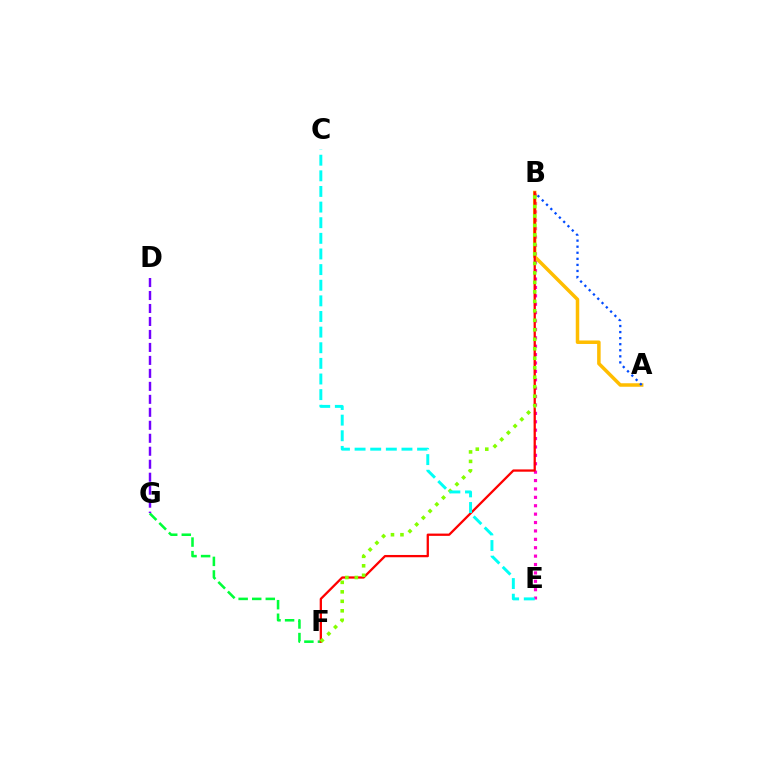{('B', 'E'): [{'color': '#ff00cf', 'line_style': 'dotted', 'thickness': 2.28}], ('A', 'B'): [{'color': '#ffbd00', 'line_style': 'solid', 'thickness': 2.52}, {'color': '#004bff', 'line_style': 'dotted', 'thickness': 1.65}], ('F', 'G'): [{'color': '#00ff39', 'line_style': 'dashed', 'thickness': 1.84}], ('B', 'F'): [{'color': '#ff0000', 'line_style': 'solid', 'thickness': 1.64}, {'color': '#84ff00', 'line_style': 'dotted', 'thickness': 2.58}], ('C', 'E'): [{'color': '#00fff6', 'line_style': 'dashed', 'thickness': 2.12}], ('D', 'G'): [{'color': '#7200ff', 'line_style': 'dashed', 'thickness': 1.76}]}